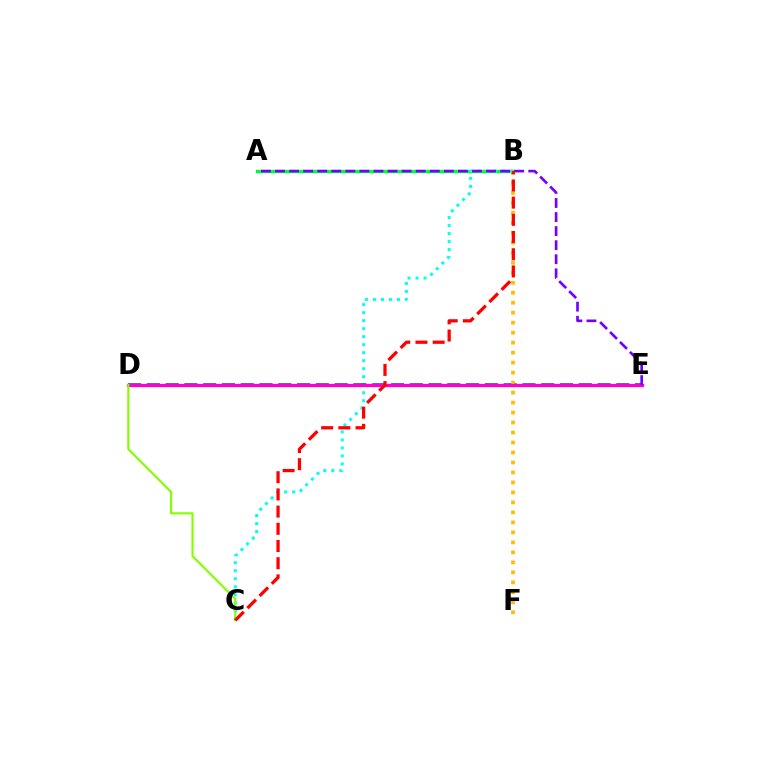{('A', 'B'): [{'color': '#00ff39', 'line_style': 'solid', 'thickness': 2.47}], ('B', 'C'): [{'color': '#00fff6', 'line_style': 'dotted', 'thickness': 2.18}, {'color': '#ff0000', 'line_style': 'dashed', 'thickness': 2.34}], ('D', 'E'): [{'color': '#004bff', 'line_style': 'dashed', 'thickness': 2.55}, {'color': '#ff00cf', 'line_style': 'solid', 'thickness': 2.31}], ('B', 'F'): [{'color': '#ffbd00', 'line_style': 'dotted', 'thickness': 2.71}], ('A', 'E'): [{'color': '#7200ff', 'line_style': 'dashed', 'thickness': 1.91}], ('C', 'D'): [{'color': '#84ff00', 'line_style': 'solid', 'thickness': 1.55}]}